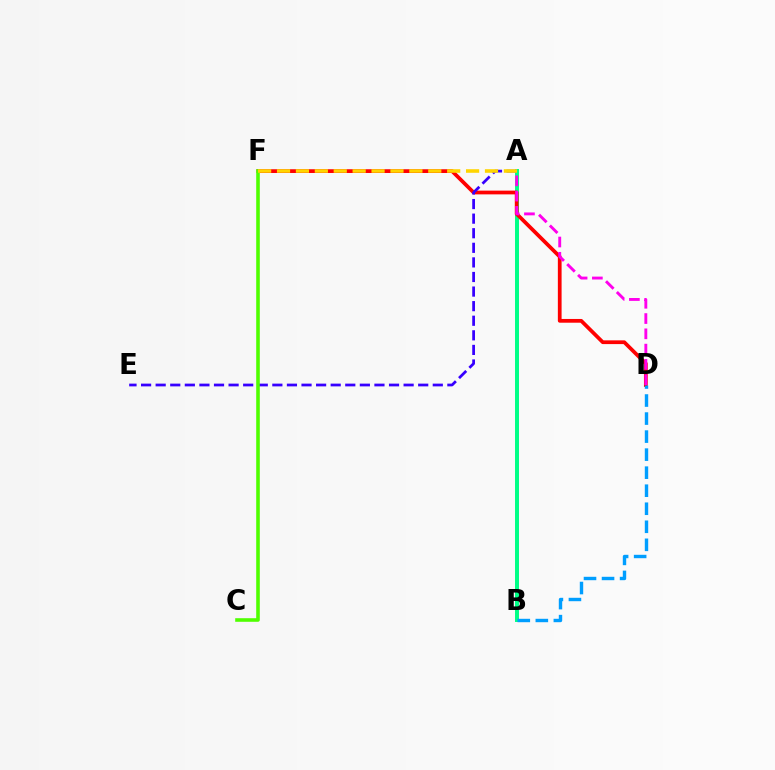{('A', 'B'): [{'color': '#00ff86', 'line_style': 'solid', 'thickness': 2.86}], ('D', 'F'): [{'color': '#ff0000', 'line_style': 'solid', 'thickness': 2.7}], ('A', 'E'): [{'color': '#3700ff', 'line_style': 'dashed', 'thickness': 1.98}], ('B', 'D'): [{'color': '#009eff', 'line_style': 'dashed', 'thickness': 2.45}], ('A', 'D'): [{'color': '#ff00ed', 'line_style': 'dashed', 'thickness': 2.08}], ('C', 'F'): [{'color': '#4fff00', 'line_style': 'solid', 'thickness': 2.59}], ('A', 'F'): [{'color': '#ffd500', 'line_style': 'dashed', 'thickness': 2.57}]}